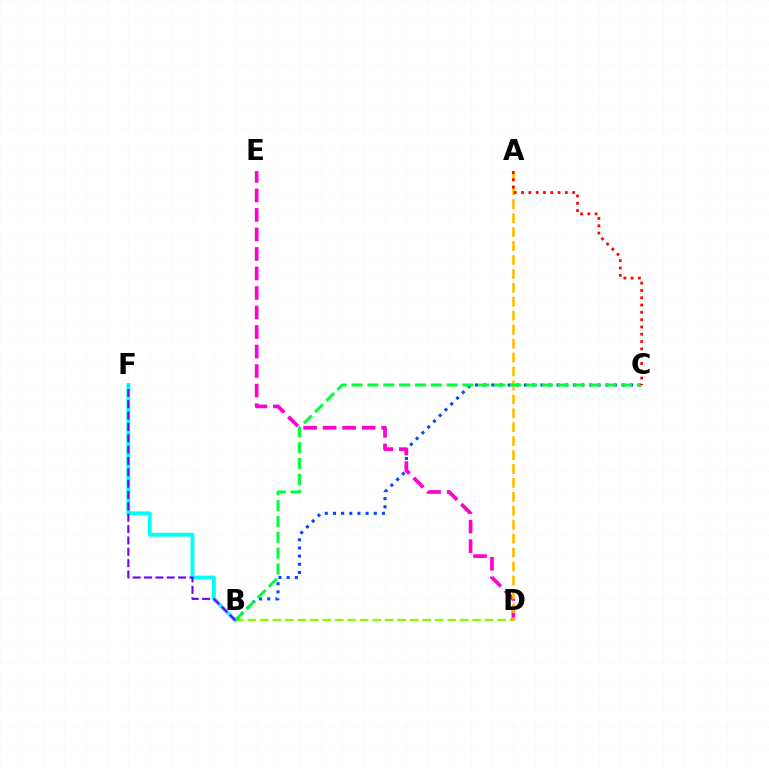{('B', 'D'): [{'color': '#84ff00', 'line_style': 'dashed', 'thickness': 1.7}], ('B', 'C'): [{'color': '#004bff', 'line_style': 'dotted', 'thickness': 2.22}, {'color': '#00ff39', 'line_style': 'dashed', 'thickness': 2.15}], ('D', 'E'): [{'color': '#ff00cf', 'line_style': 'dashed', 'thickness': 2.65}], ('B', 'F'): [{'color': '#00fff6', 'line_style': 'solid', 'thickness': 2.79}, {'color': '#7200ff', 'line_style': 'dashed', 'thickness': 1.54}], ('A', 'D'): [{'color': '#ffbd00', 'line_style': 'dashed', 'thickness': 1.89}], ('A', 'C'): [{'color': '#ff0000', 'line_style': 'dotted', 'thickness': 1.98}]}